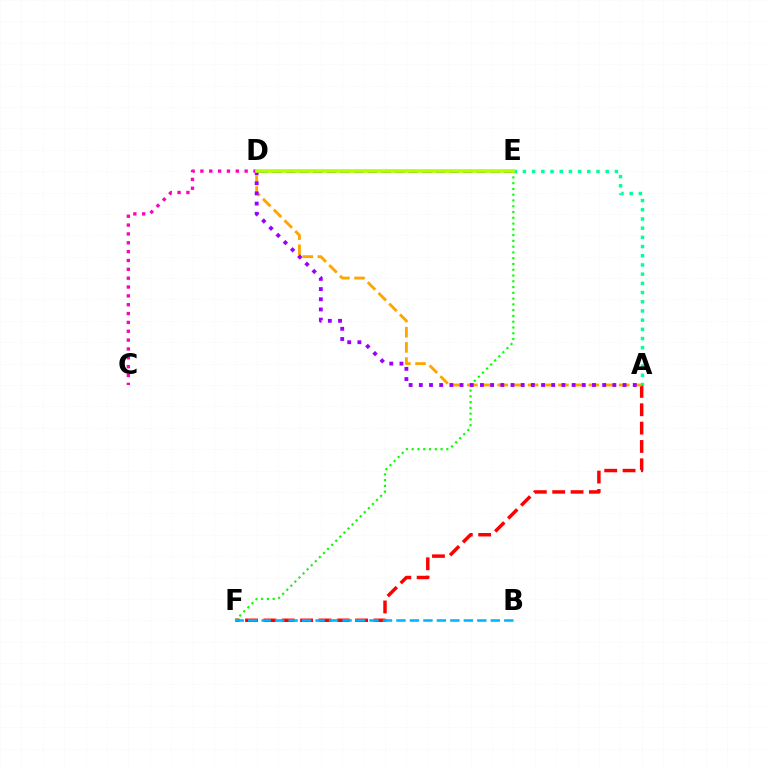{('D', 'E'): [{'color': '#0010ff', 'line_style': 'dashed', 'thickness': 1.85}, {'color': '#b3ff00', 'line_style': 'solid', 'thickness': 2.65}], ('A', 'F'): [{'color': '#ff0000', 'line_style': 'dashed', 'thickness': 2.49}], ('E', 'F'): [{'color': '#08ff00', 'line_style': 'dotted', 'thickness': 1.57}], ('C', 'D'): [{'color': '#ff00bd', 'line_style': 'dotted', 'thickness': 2.4}], ('A', 'D'): [{'color': '#ffa500', 'line_style': 'dashed', 'thickness': 2.06}, {'color': '#9b00ff', 'line_style': 'dotted', 'thickness': 2.77}], ('A', 'E'): [{'color': '#00ff9d', 'line_style': 'dotted', 'thickness': 2.5}], ('B', 'F'): [{'color': '#00b5ff', 'line_style': 'dashed', 'thickness': 1.83}]}